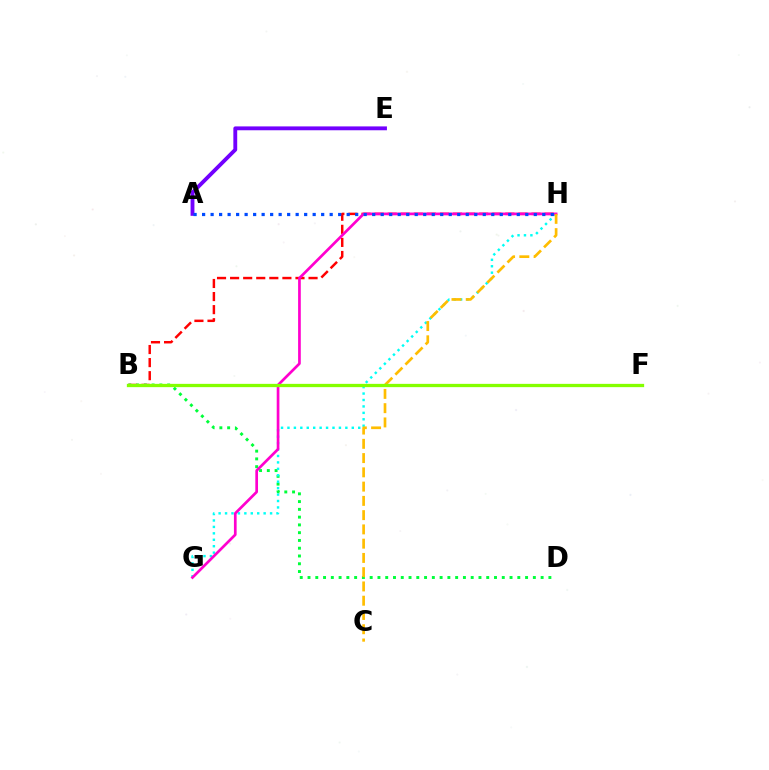{('B', 'D'): [{'color': '#00ff39', 'line_style': 'dotted', 'thickness': 2.11}], ('A', 'E'): [{'color': '#7200ff', 'line_style': 'solid', 'thickness': 2.77}], ('B', 'H'): [{'color': '#ff0000', 'line_style': 'dashed', 'thickness': 1.78}], ('G', 'H'): [{'color': '#00fff6', 'line_style': 'dotted', 'thickness': 1.75}, {'color': '#ff00cf', 'line_style': 'solid', 'thickness': 1.94}], ('A', 'H'): [{'color': '#004bff', 'line_style': 'dotted', 'thickness': 2.31}], ('C', 'H'): [{'color': '#ffbd00', 'line_style': 'dashed', 'thickness': 1.94}], ('B', 'F'): [{'color': '#84ff00', 'line_style': 'solid', 'thickness': 2.37}]}